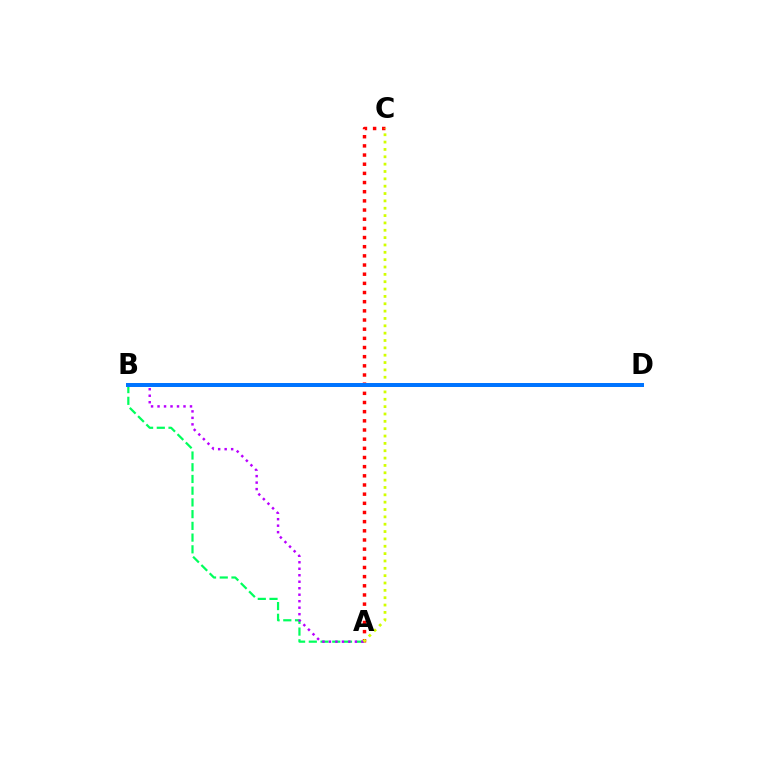{('A', 'C'): [{'color': '#ff0000', 'line_style': 'dotted', 'thickness': 2.49}, {'color': '#d1ff00', 'line_style': 'dotted', 'thickness': 2.0}], ('A', 'B'): [{'color': '#00ff5c', 'line_style': 'dashed', 'thickness': 1.59}, {'color': '#b900ff', 'line_style': 'dotted', 'thickness': 1.76}], ('B', 'D'): [{'color': '#0074ff', 'line_style': 'solid', 'thickness': 2.87}]}